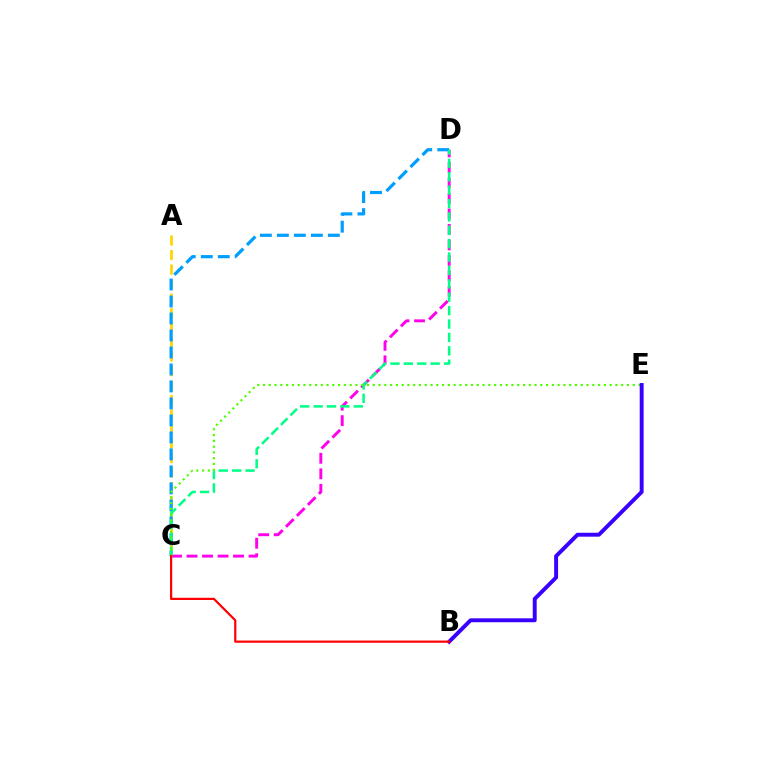{('C', 'D'): [{'color': '#ff00ed', 'line_style': 'dashed', 'thickness': 2.11}, {'color': '#009eff', 'line_style': 'dashed', 'thickness': 2.31}, {'color': '#00ff86', 'line_style': 'dashed', 'thickness': 1.82}], ('A', 'C'): [{'color': '#ffd500', 'line_style': 'dashed', 'thickness': 1.97}], ('C', 'E'): [{'color': '#4fff00', 'line_style': 'dotted', 'thickness': 1.57}], ('B', 'E'): [{'color': '#3700ff', 'line_style': 'solid', 'thickness': 2.82}], ('B', 'C'): [{'color': '#ff0000', 'line_style': 'solid', 'thickness': 1.59}]}